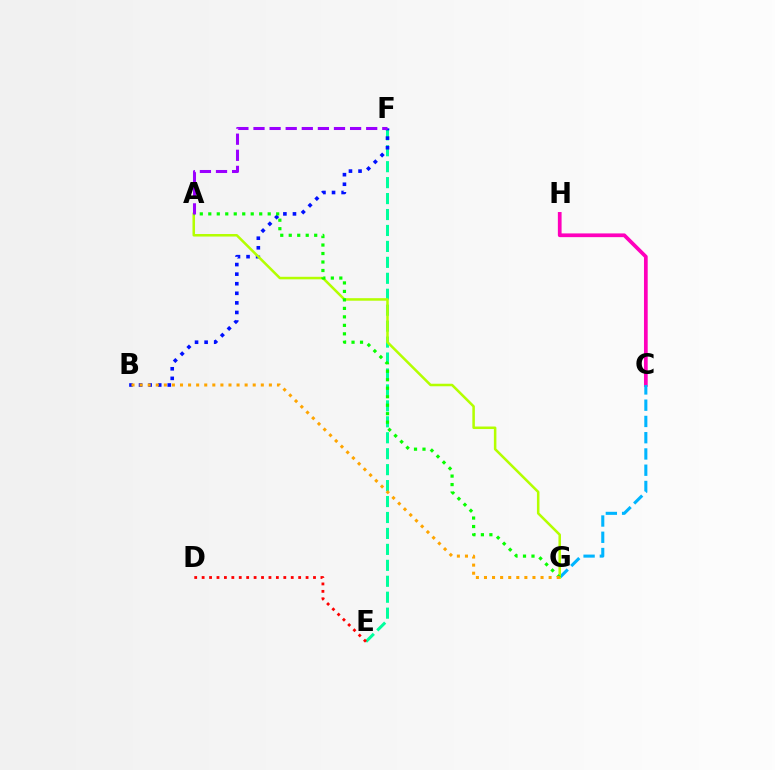{('E', 'F'): [{'color': '#00ff9d', 'line_style': 'dashed', 'thickness': 2.17}], ('C', 'H'): [{'color': '#ff00bd', 'line_style': 'solid', 'thickness': 2.68}], ('C', 'G'): [{'color': '#00b5ff', 'line_style': 'dashed', 'thickness': 2.21}], ('D', 'E'): [{'color': '#ff0000', 'line_style': 'dotted', 'thickness': 2.02}], ('B', 'F'): [{'color': '#0010ff', 'line_style': 'dotted', 'thickness': 2.6}], ('A', 'G'): [{'color': '#b3ff00', 'line_style': 'solid', 'thickness': 1.82}, {'color': '#08ff00', 'line_style': 'dotted', 'thickness': 2.31}], ('B', 'G'): [{'color': '#ffa500', 'line_style': 'dotted', 'thickness': 2.2}], ('A', 'F'): [{'color': '#9b00ff', 'line_style': 'dashed', 'thickness': 2.19}]}